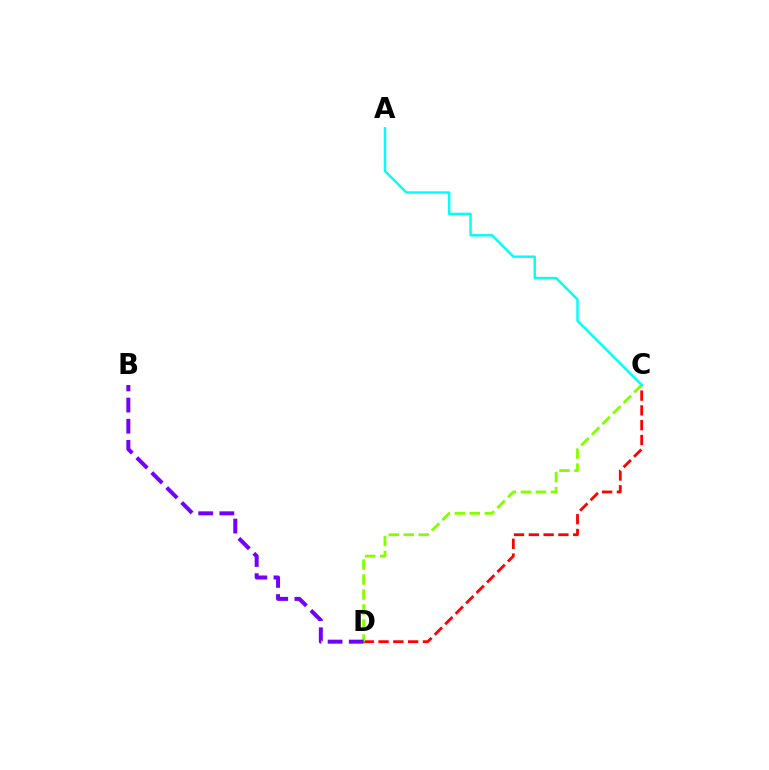{('C', 'D'): [{'color': '#ff0000', 'line_style': 'dashed', 'thickness': 2.01}, {'color': '#84ff00', 'line_style': 'dashed', 'thickness': 2.04}], ('A', 'C'): [{'color': '#00fff6', 'line_style': 'solid', 'thickness': 1.77}], ('B', 'D'): [{'color': '#7200ff', 'line_style': 'dashed', 'thickness': 2.87}]}